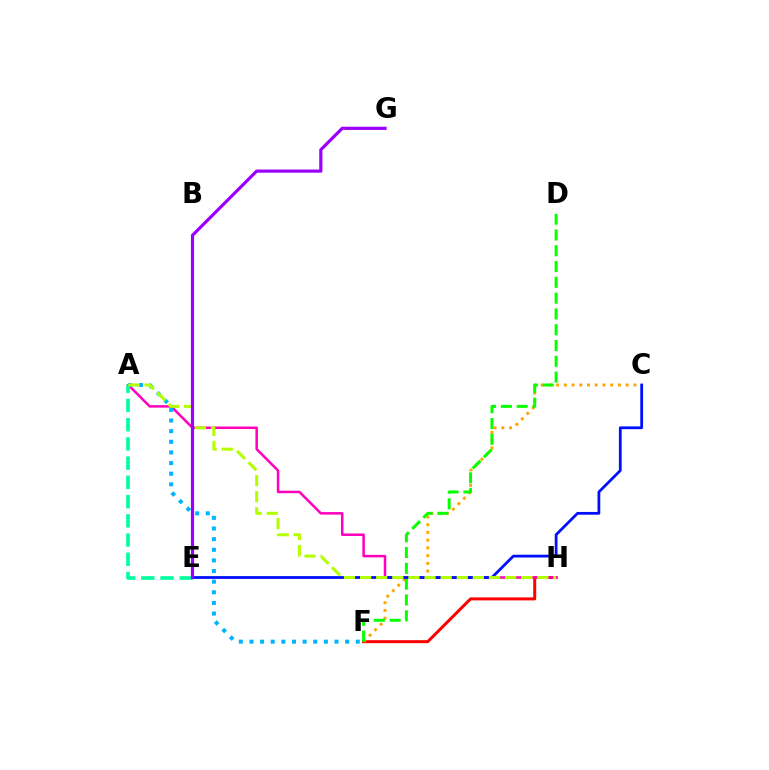{('F', 'H'): [{'color': '#ff0000', 'line_style': 'solid', 'thickness': 2.16}], ('C', 'F'): [{'color': '#ffa500', 'line_style': 'dotted', 'thickness': 2.1}], ('D', 'F'): [{'color': '#08ff00', 'line_style': 'dashed', 'thickness': 2.15}], ('A', 'H'): [{'color': '#ff00bd', 'line_style': 'solid', 'thickness': 1.81}, {'color': '#b3ff00', 'line_style': 'dashed', 'thickness': 2.19}], ('A', 'F'): [{'color': '#00b5ff', 'line_style': 'dotted', 'thickness': 2.89}], ('C', 'E'): [{'color': '#0010ff', 'line_style': 'solid', 'thickness': 1.99}], ('A', 'E'): [{'color': '#00ff9d', 'line_style': 'dashed', 'thickness': 2.61}], ('E', 'G'): [{'color': '#9b00ff', 'line_style': 'solid', 'thickness': 2.3}]}